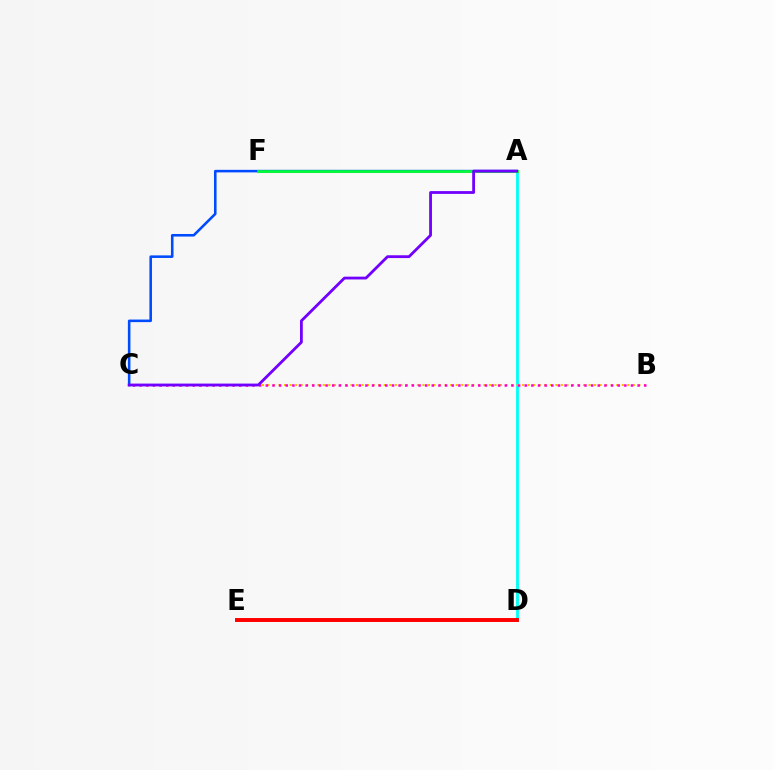{('A', 'D'): [{'color': '#00fff6', 'line_style': 'solid', 'thickness': 2.02}], ('B', 'C'): [{'color': '#ffbd00', 'line_style': 'dotted', 'thickness': 1.5}, {'color': '#ff00cf', 'line_style': 'dotted', 'thickness': 1.8}], ('A', 'F'): [{'color': '#84ff00', 'line_style': 'solid', 'thickness': 2.2}, {'color': '#00ff39', 'line_style': 'solid', 'thickness': 1.91}], ('A', 'C'): [{'color': '#004bff', 'line_style': 'solid', 'thickness': 1.85}, {'color': '#7200ff', 'line_style': 'solid', 'thickness': 2.02}], ('D', 'E'): [{'color': '#ff0000', 'line_style': 'solid', 'thickness': 2.83}]}